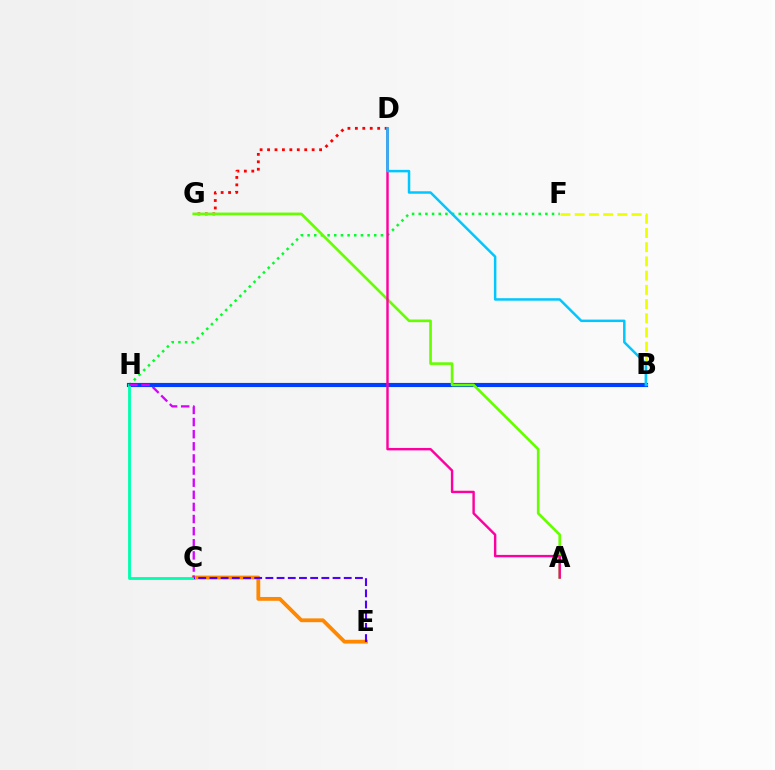{('F', 'H'): [{'color': '#00ff27', 'line_style': 'dotted', 'thickness': 1.81}], ('D', 'G'): [{'color': '#ff0000', 'line_style': 'dotted', 'thickness': 2.02}], ('B', 'H'): [{'color': '#003fff', 'line_style': 'solid', 'thickness': 2.98}], ('A', 'G'): [{'color': '#66ff00', 'line_style': 'solid', 'thickness': 1.91}], ('C', 'E'): [{'color': '#ff8800', 'line_style': 'solid', 'thickness': 2.74}, {'color': '#4f00ff', 'line_style': 'dashed', 'thickness': 1.52}], ('C', 'H'): [{'color': '#00ffaf', 'line_style': 'solid', 'thickness': 2.06}, {'color': '#d600ff', 'line_style': 'dashed', 'thickness': 1.65}], ('B', 'F'): [{'color': '#eeff00', 'line_style': 'dashed', 'thickness': 1.93}], ('A', 'D'): [{'color': '#ff00a0', 'line_style': 'solid', 'thickness': 1.75}], ('B', 'D'): [{'color': '#00c7ff', 'line_style': 'solid', 'thickness': 1.79}]}